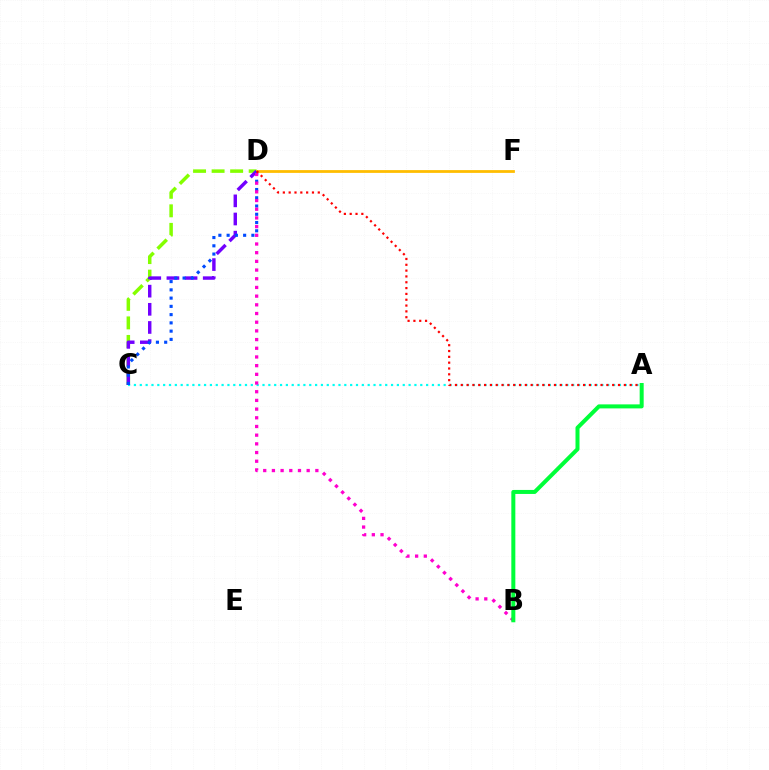{('C', 'D'): [{'color': '#84ff00', 'line_style': 'dashed', 'thickness': 2.52}, {'color': '#7200ff', 'line_style': 'dashed', 'thickness': 2.47}, {'color': '#004bff', 'line_style': 'dotted', 'thickness': 2.24}], ('A', 'C'): [{'color': '#00fff6', 'line_style': 'dotted', 'thickness': 1.59}], ('D', 'F'): [{'color': '#ffbd00', 'line_style': 'solid', 'thickness': 2.0}], ('B', 'D'): [{'color': '#ff00cf', 'line_style': 'dotted', 'thickness': 2.36}], ('A', 'D'): [{'color': '#ff0000', 'line_style': 'dotted', 'thickness': 1.58}], ('A', 'B'): [{'color': '#00ff39', 'line_style': 'solid', 'thickness': 2.89}]}